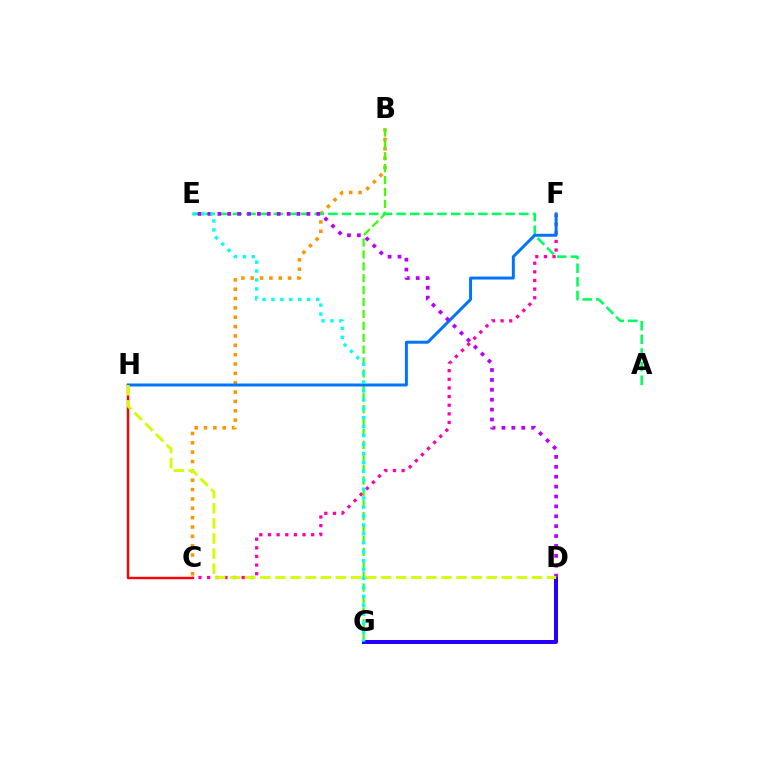{('D', 'G'): [{'color': '#2500ff', 'line_style': 'solid', 'thickness': 2.89}], ('C', 'H'): [{'color': '#ff0000', 'line_style': 'solid', 'thickness': 1.73}], ('B', 'C'): [{'color': '#ff9400', 'line_style': 'dotted', 'thickness': 2.54}], ('C', 'F'): [{'color': '#ff00ac', 'line_style': 'dotted', 'thickness': 2.35}], ('B', 'G'): [{'color': '#3dff00', 'line_style': 'dashed', 'thickness': 1.62}], ('A', 'E'): [{'color': '#00ff5c', 'line_style': 'dashed', 'thickness': 1.85}], ('F', 'H'): [{'color': '#0074ff', 'line_style': 'solid', 'thickness': 2.14}], ('D', 'E'): [{'color': '#b900ff', 'line_style': 'dotted', 'thickness': 2.69}], ('E', 'G'): [{'color': '#00fff6', 'line_style': 'dotted', 'thickness': 2.43}], ('D', 'H'): [{'color': '#d1ff00', 'line_style': 'dashed', 'thickness': 2.05}]}